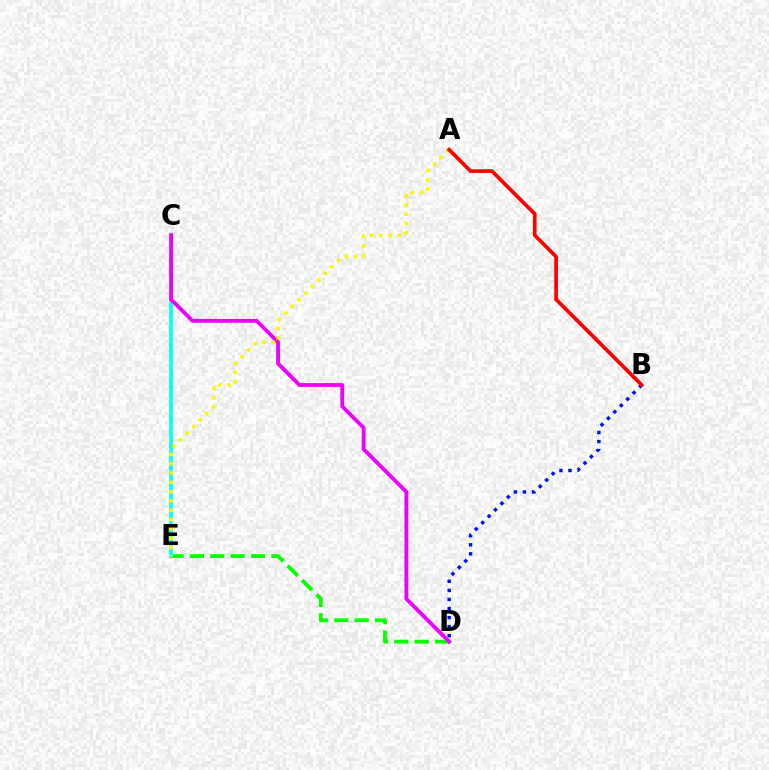{('D', 'E'): [{'color': '#08ff00', 'line_style': 'dashed', 'thickness': 2.77}], ('B', 'D'): [{'color': '#0010ff', 'line_style': 'dotted', 'thickness': 2.46}], ('C', 'E'): [{'color': '#00fff6', 'line_style': 'solid', 'thickness': 2.55}], ('C', 'D'): [{'color': '#ee00ff', 'line_style': 'solid', 'thickness': 2.76}], ('A', 'E'): [{'color': '#fcf500', 'line_style': 'dotted', 'thickness': 2.53}], ('A', 'B'): [{'color': '#ff0000', 'line_style': 'solid', 'thickness': 2.67}]}